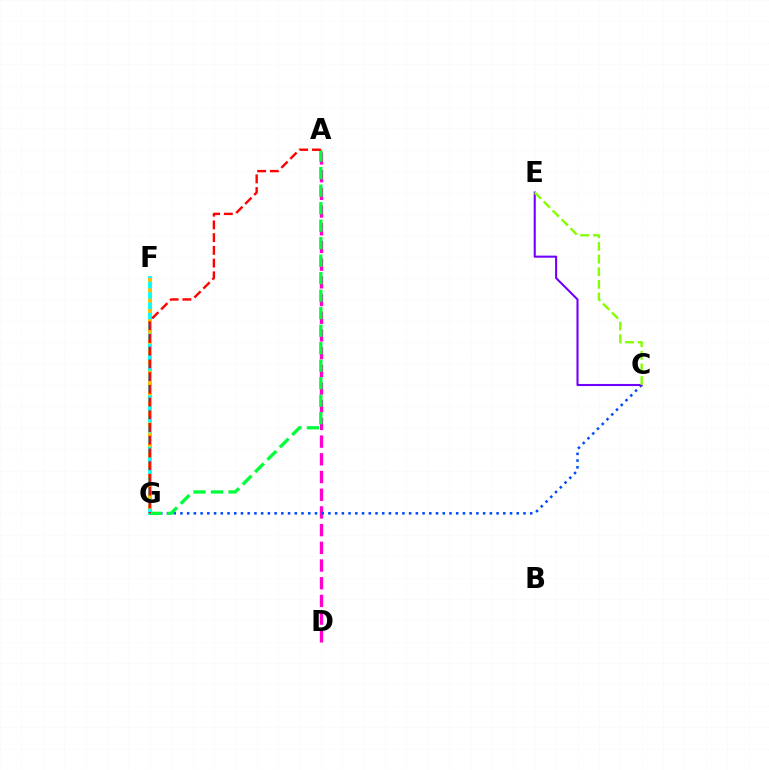{('F', 'G'): [{'color': '#00fff6', 'line_style': 'solid', 'thickness': 2.77}, {'color': '#ffbd00', 'line_style': 'dotted', 'thickness': 2.8}], ('A', 'D'): [{'color': '#ff00cf', 'line_style': 'dashed', 'thickness': 2.4}], ('C', 'G'): [{'color': '#004bff', 'line_style': 'dotted', 'thickness': 1.83}], ('A', 'G'): [{'color': '#00ff39', 'line_style': 'dashed', 'thickness': 2.38}, {'color': '#ff0000', 'line_style': 'dashed', 'thickness': 1.73}], ('C', 'E'): [{'color': '#7200ff', 'line_style': 'solid', 'thickness': 1.5}, {'color': '#84ff00', 'line_style': 'dashed', 'thickness': 1.72}]}